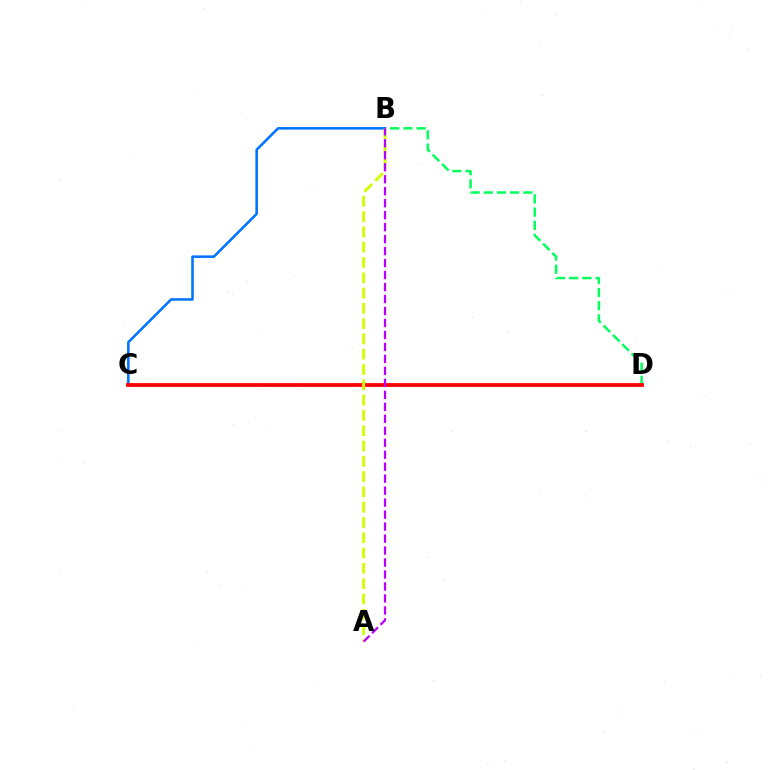{('B', 'D'): [{'color': '#00ff5c', 'line_style': 'dashed', 'thickness': 1.79}], ('B', 'C'): [{'color': '#0074ff', 'line_style': 'solid', 'thickness': 1.85}], ('C', 'D'): [{'color': '#ff0000', 'line_style': 'solid', 'thickness': 2.71}], ('A', 'B'): [{'color': '#d1ff00', 'line_style': 'dashed', 'thickness': 2.08}, {'color': '#b900ff', 'line_style': 'dashed', 'thickness': 1.63}]}